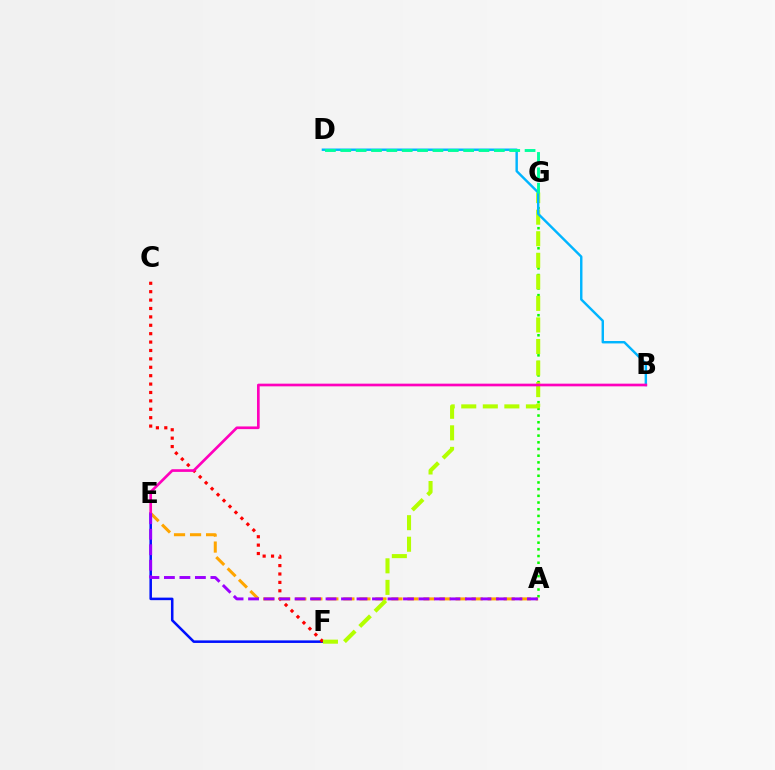{('E', 'F'): [{'color': '#0010ff', 'line_style': 'solid', 'thickness': 1.83}], ('C', 'F'): [{'color': '#ff0000', 'line_style': 'dotted', 'thickness': 2.28}], ('A', 'G'): [{'color': '#08ff00', 'line_style': 'dotted', 'thickness': 1.82}], ('A', 'E'): [{'color': '#ffa500', 'line_style': 'dashed', 'thickness': 2.18}, {'color': '#9b00ff', 'line_style': 'dashed', 'thickness': 2.1}], ('F', 'G'): [{'color': '#b3ff00', 'line_style': 'dashed', 'thickness': 2.93}], ('B', 'D'): [{'color': '#00b5ff', 'line_style': 'solid', 'thickness': 1.75}], ('D', 'G'): [{'color': '#00ff9d', 'line_style': 'dashed', 'thickness': 2.09}], ('B', 'E'): [{'color': '#ff00bd', 'line_style': 'solid', 'thickness': 1.93}]}